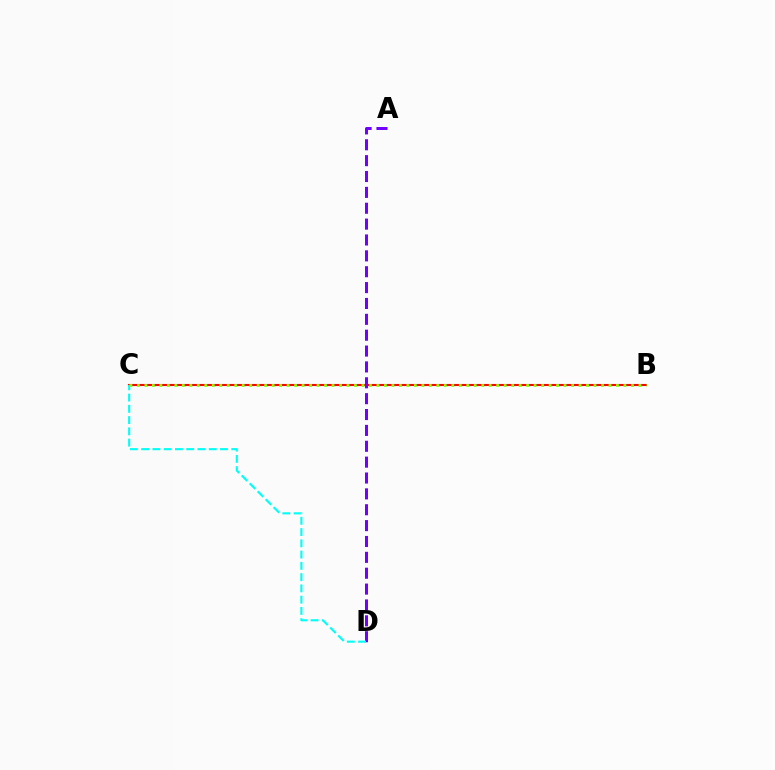{('B', 'C'): [{'color': '#ff0000', 'line_style': 'solid', 'thickness': 1.51}, {'color': '#84ff00', 'line_style': 'dotted', 'thickness': 2.03}], ('A', 'D'): [{'color': '#7200ff', 'line_style': 'dashed', 'thickness': 2.16}], ('C', 'D'): [{'color': '#00fff6', 'line_style': 'dashed', 'thickness': 1.53}]}